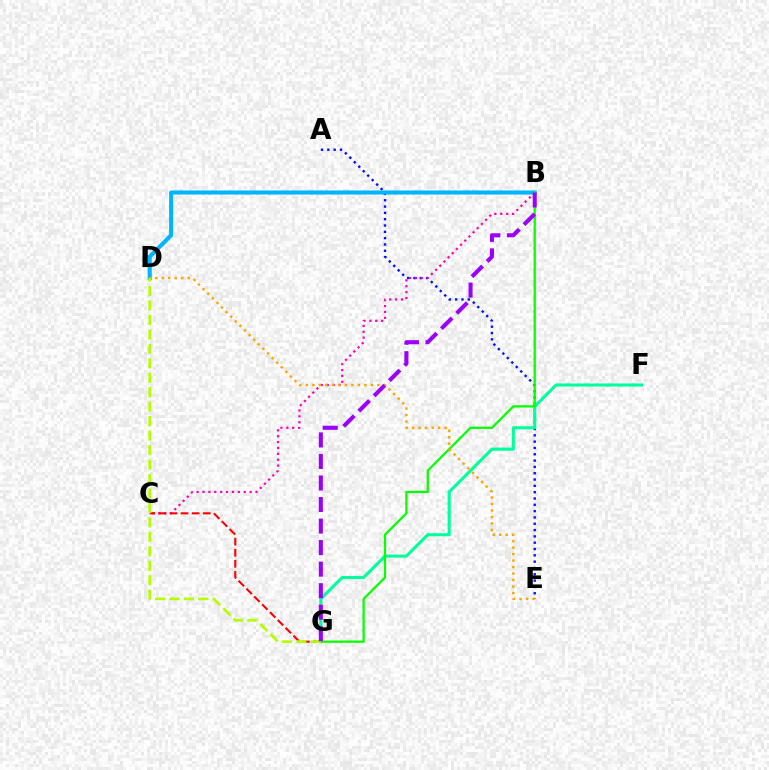{('A', 'E'): [{'color': '#0010ff', 'line_style': 'dotted', 'thickness': 1.72}], ('B', 'C'): [{'color': '#ff00bd', 'line_style': 'dotted', 'thickness': 1.6}], ('F', 'G'): [{'color': '#00ff9d', 'line_style': 'solid', 'thickness': 2.23}], ('B', 'D'): [{'color': '#00b5ff', 'line_style': 'solid', 'thickness': 2.92}], ('C', 'G'): [{'color': '#ff0000', 'line_style': 'dashed', 'thickness': 1.51}], ('B', 'G'): [{'color': '#08ff00', 'line_style': 'solid', 'thickness': 1.63}, {'color': '#9b00ff', 'line_style': 'dashed', 'thickness': 2.93}], ('D', 'E'): [{'color': '#ffa500', 'line_style': 'dotted', 'thickness': 1.77}], ('D', 'G'): [{'color': '#b3ff00', 'line_style': 'dashed', 'thickness': 1.96}]}